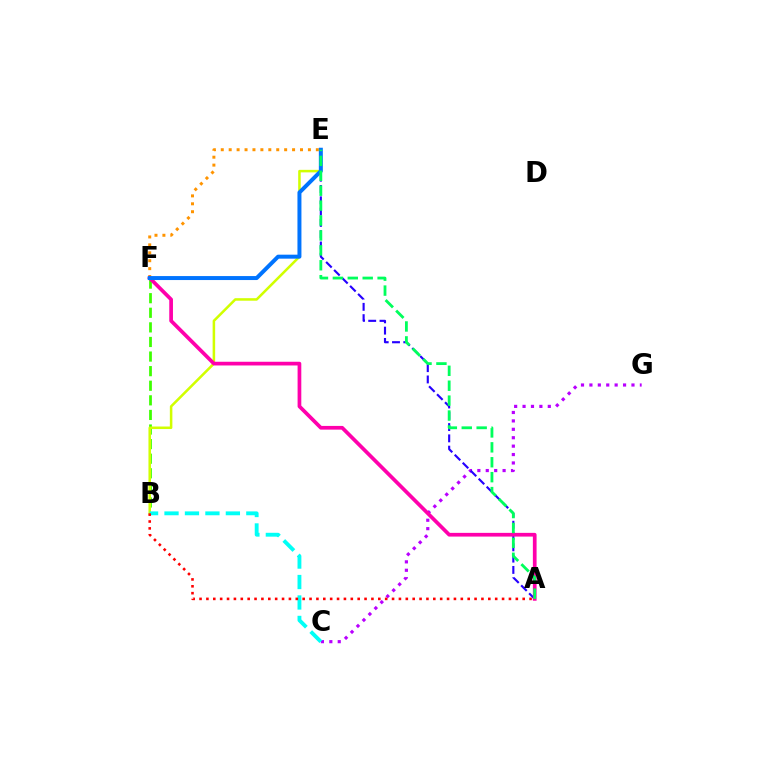{('B', 'F'): [{'color': '#3dff00', 'line_style': 'dashed', 'thickness': 1.98}], ('C', 'G'): [{'color': '#b900ff', 'line_style': 'dotted', 'thickness': 2.29}], ('A', 'E'): [{'color': '#2500ff', 'line_style': 'dashed', 'thickness': 1.53}, {'color': '#00ff5c', 'line_style': 'dashed', 'thickness': 2.03}], ('B', 'E'): [{'color': '#d1ff00', 'line_style': 'solid', 'thickness': 1.82}], ('B', 'C'): [{'color': '#00fff6', 'line_style': 'dashed', 'thickness': 2.78}], ('E', 'F'): [{'color': '#ff9400', 'line_style': 'dotted', 'thickness': 2.15}, {'color': '#0074ff', 'line_style': 'solid', 'thickness': 2.87}], ('A', 'F'): [{'color': '#ff00ac', 'line_style': 'solid', 'thickness': 2.67}], ('A', 'B'): [{'color': '#ff0000', 'line_style': 'dotted', 'thickness': 1.87}]}